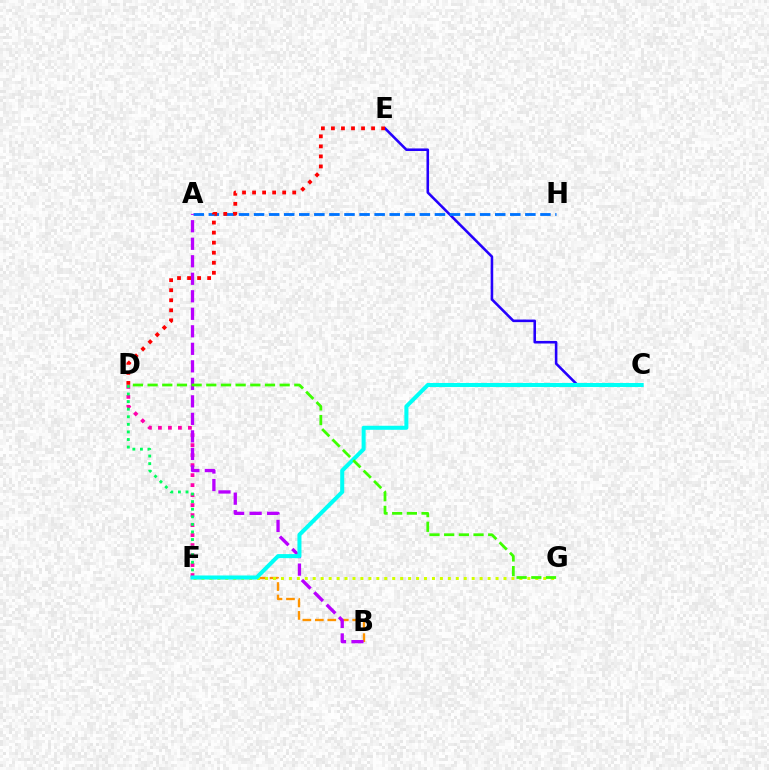{('D', 'F'): [{'color': '#ff00ac', 'line_style': 'dotted', 'thickness': 2.71}, {'color': '#00ff5c', 'line_style': 'dotted', 'thickness': 2.06}], ('B', 'F'): [{'color': '#ff9400', 'line_style': 'dashed', 'thickness': 1.69}], ('F', 'G'): [{'color': '#d1ff00', 'line_style': 'dotted', 'thickness': 2.16}], ('C', 'E'): [{'color': '#2500ff', 'line_style': 'solid', 'thickness': 1.85}], ('A', 'H'): [{'color': '#0074ff', 'line_style': 'dashed', 'thickness': 2.05}], ('A', 'B'): [{'color': '#b900ff', 'line_style': 'dashed', 'thickness': 2.38}], ('C', 'F'): [{'color': '#00fff6', 'line_style': 'solid', 'thickness': 2.91}], ('D', 'G'): [{'color': '#3dff00', 'line_style': 'dashed', 'thickness': 1.99}], ('D', 'E'): [{'color': '#ff0000', 'line_style': 'dotted', 'thickness': 2.73}]}